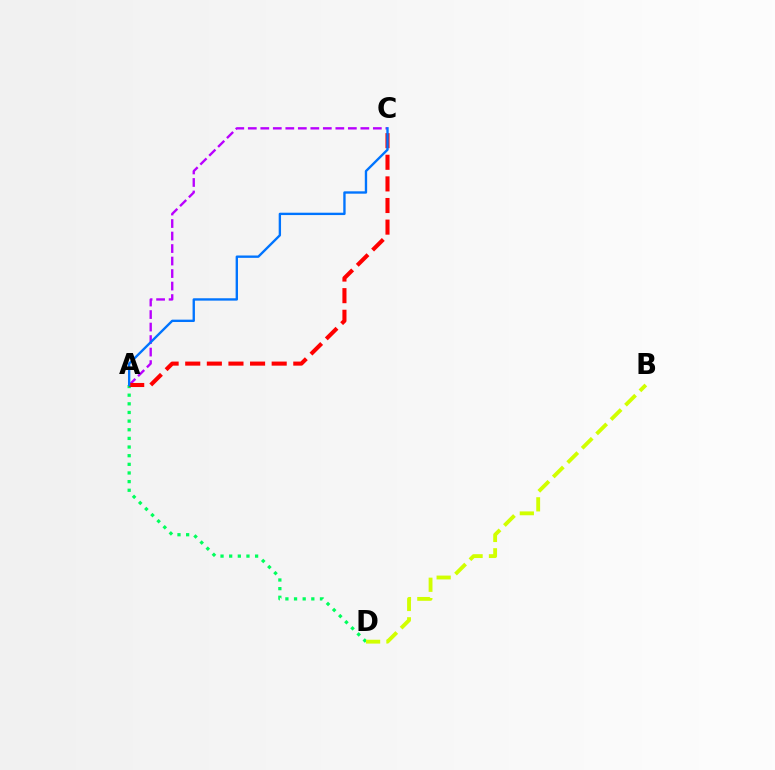{('A', 'D'): [{'color': '#00ff5c', 'line_style': 'dotted', 'thickness': 2.35}], ('A', 'C'): [{'color': '#b900ff', 'line_style': 'dashed', 'thickness': 1.7}, {'color': '#ff0000', 'line_style': 'dashed', 'thickness': 2.94}, {'color': '#0074ff', 'line_style': 'solid', 'thickness': 1.7}], ('B', 'D'): [{'color': '#d1ff00', 'line_style': 'dashed', 'thickness': 2.77}]}